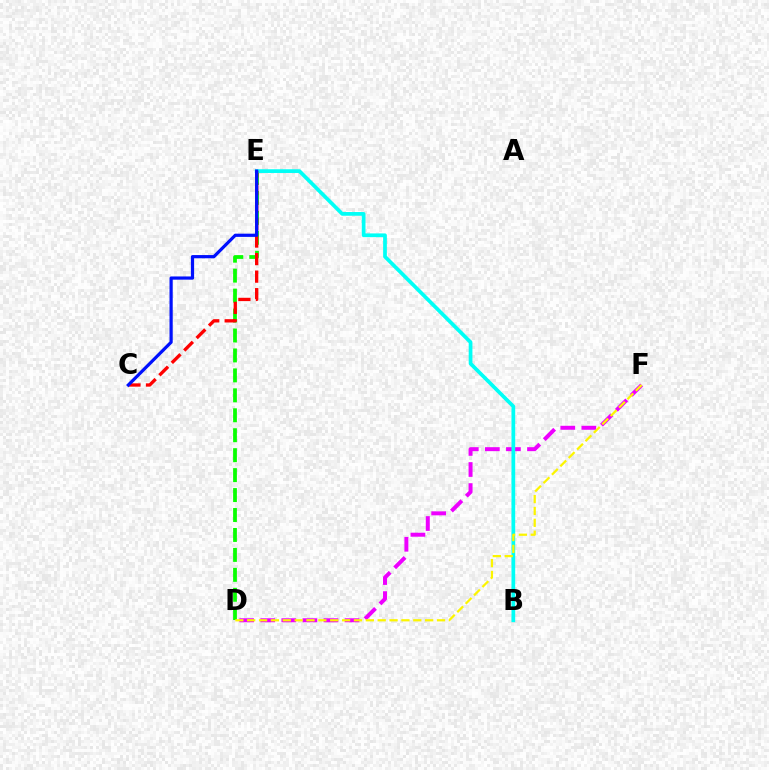{('D', 'E'): [{'color': '#08ff00', 'line_style': 'dashed', 'thickness': 2.71}], ('D', 'F'): [{'color': '#ee00ff', 'line_style': 'dashed', 'thickness': 2.86}, {'color': '#fcf500', 'line_style': 'dashed', 'thickness': 1.61}], ('B', 'E'): [{'color': '#00fff6', 'line_style': 'solid', 'thickness': 2.68}], ('C', 'E'): [{'color': '#ff0000', 'line_style': 'dashed', 'thickness': 2.38}, {'color': '#0010ff', 'line_style': 'solid', 'thickness': 2.31}]}